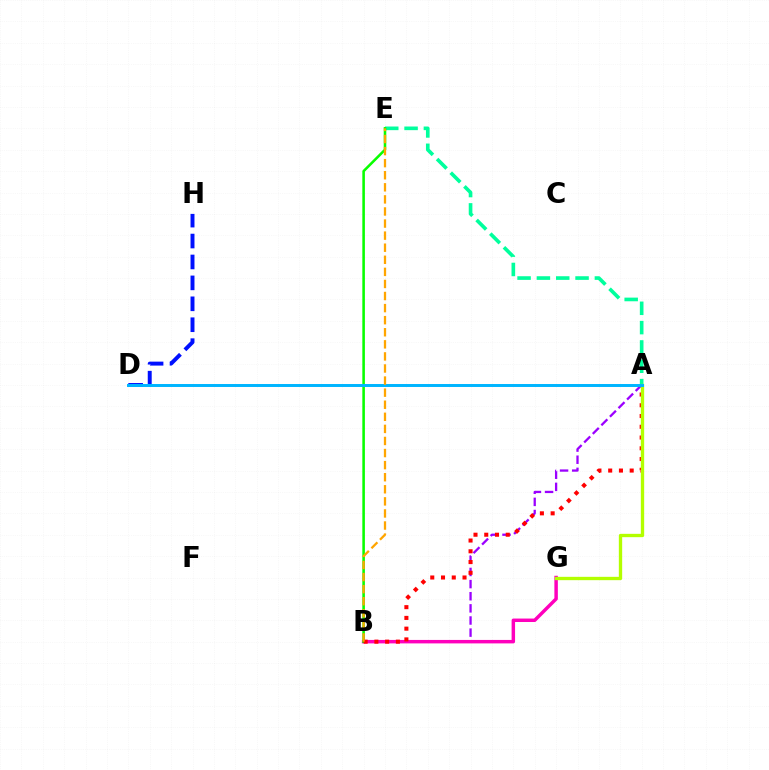{('D', 'H'): [{'color': '#0010ff', 'line_style': 'dashed', 'thickness': 2.84}], ('A', 'B'): [{'color': '#9b00ff', 'line_style': 'dashed', 'thickness': 1.65}, {'color': '#ff0000', 'line_style': 'dotted', 'thickness': 2.92}], ('B', 'G'): [{'color': '#ff00bd', 'line_style': 'solid', 'thickness': 2.49}], ('A', 'E'): [{'color': '#00ff9d', 'line_style': 'dashed', 'thickness': 2.63}], ('B', 'E'): [{'color': '#08ff00', 'line_style': 'solid', 'thickness': 1.85}, {'color': '#ffa500', 'line_style': 'dashed', 'thickness': 1.64}], ('A', 'G'): [{'color': '#b3ff00', 'line_style': 'solid', 'thickness': 2.4}], ('A', 'D'): [{'color': '#00b5ff', 'line_style': 'solid', 'thickness': 2.14}]}